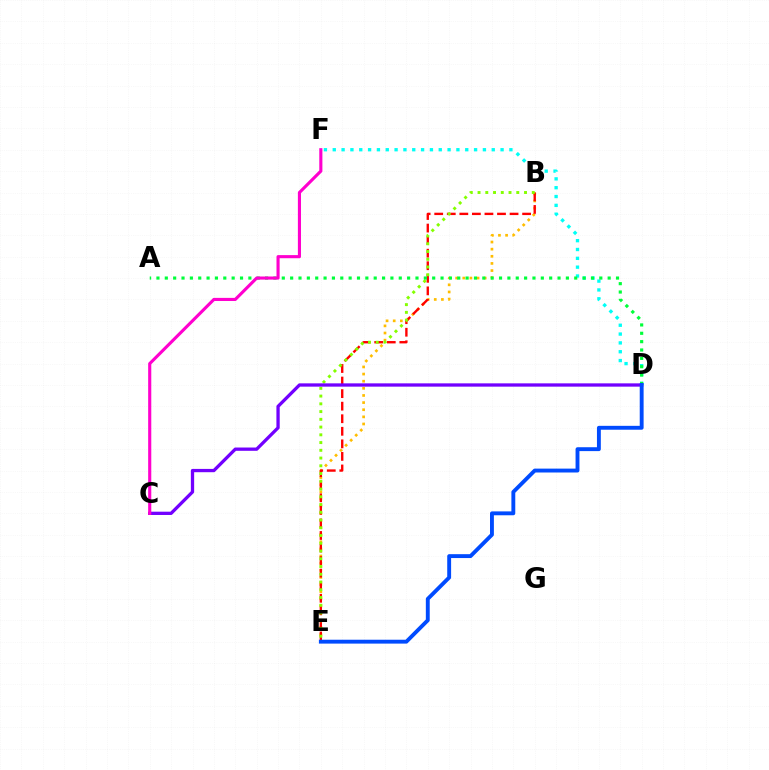{('B', 'E'): [{'color': '#ffbd00', 'line_style': 'dotted', 'thickness': 1.94}, {'color': '#ff0000', 'line_style': 'dashed', 'thickness': 1.71}, {'color': '#84ff00', 'line_style': 'dotted', 'thickness': 2.1}], ('D', 'F'): [{'color': '#00fff6', 'line_style': 'dotted', 'thickness': 2.4}], ('A', 'D'): [{'color': '#00ff39', 'line_style': 'dotted', 'thickness': 2.27}], ('C', 'D'): [{'color': '#7200ff', 'line_style': 'solid', 'thickness': 2.37}], ('C', 'F'): [{'color': '#ff00cf', 'line_style': 'solid', 'thickness': 2.25}], ('D', 'E'): [{'color': '#004bff', 'line_style': 'solid', 'thickness': 2.79}]}